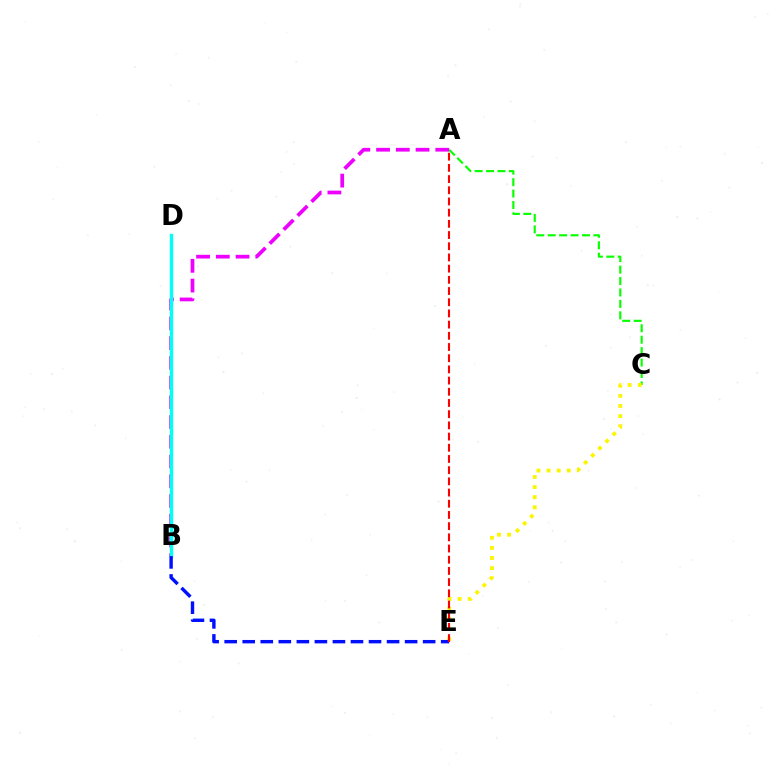{('A', 'C'): [{'color': '#08ff00', 'line_style': 'dashed', 'thickness': 1.55}], ('A', 'B'): [{'color': '#ee00ff', 'line_style': 'dashed', 'thickness': 2.68}], ('B', 'D'): [{'color': '#00fff6', 'line_style': 'solid', 'thickness': 2.44}], ('C', 'E'): [{'color': '#fcf500', 'line_style': 'dotted', 'thickness': 2.75}], ('B', 'E'): [{'color': '#0010ff', 'line_style': 'dashed', 'thickness': 2.45}], ('A', 'E'): [{'color': '#ff0000', 'line_style': 'dashed', 'thickness': 1.52}]}